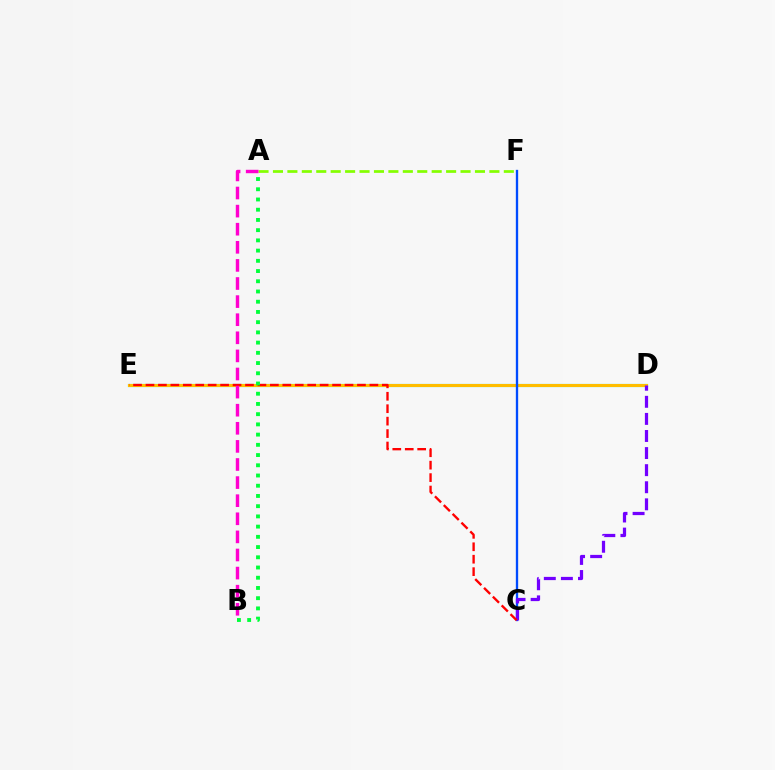{('D', 'E'): [{'color': '#00fff6', 'line_style': 'solid', 'thickness': 2.26}, {'color': '#ffbd00', 'line_style': 'solid', 'thickness': 2.22}], ('C', 'F'): [{'color': '#004bff', 'line_style': 'solid', 'thickness': 1.68}], ('C', 'D'): [{'color': '#7200ff', 'line_style': 'dashed', 'thickness': 2.32}], ('A', 'F'): [{'color': '#84ff00', 'line_style': 'dashed', 'thickness': 1.96}], ('C', 'E'): [{'color': '#ff0000', 'line_style': 'dashed', 'thickness': 1.69}], ('A', 'B'): [{'color': '#00ff39', 'line_style': 'dotted', 'thickness': 2.78}, {'color': '#ff00cf', 'line_style': 'dashed', 'thickness': 2.46}]}